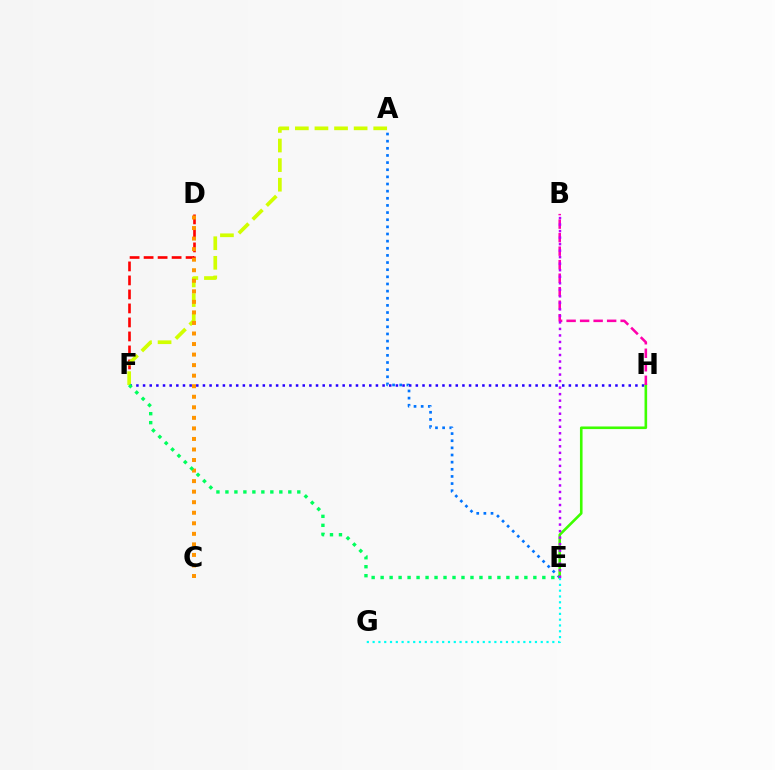{('D', 'F'): [{'color': '#ff0000', 'line_style': 'dashed', 'thickness': 1.9}], ('A', 'E'): [{'color': '#0074ff', 'line_style': 'dotted', 'thickness': 1.94}], ('F', 'H'): [{'color': '#2500ff', 'line_style': 'dotted', 'thickness': 1.81}], ('E', 'H'): [{'color': '#3dff00', 'line_style': 'solid', 'thickness': 1.88}], ('B', 'H'): [{'color': '#ff00ac', 'line_style': 'dashed', 'thickness': 1.84}], ('A', 'F'): [{'color': '#d1ff00', 'line_style': 'dashed', 'thickness': 2.66}], ('C', 'D'): [{'color': '#ff9400', 'line_style': 'dotted', 'thickness': 2.86}], ('B', 'E'): [{'color': '#b900ff', 'line_style': 'dotted', 'thickness': 1.77}], ('E', 'F'): [{'color': '#00ff5c', 'line_style': 'dotted', 'thickness': 2.44}], ('E', 'G'): [{'color': '#00fff6', 'line_style': 'dotted', 'thickness': 1.58}]}